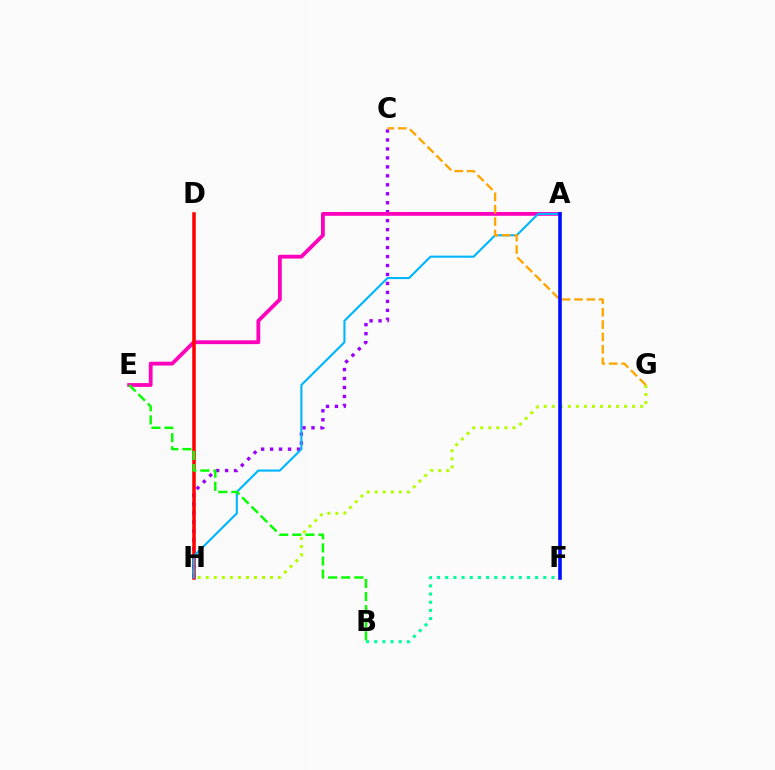{('C', 'H'): [{'color': '#9b00ff', 'line_style': 'dotted', 'thickness': 2.44}], ('A', 'E'): [{'color': '#ff00bd', 'line_style': 'solid', 'thickness': 2.74}], ('D', 'H'): [{'color': '#ff0000', 'line_style': 'solid', 'thickness': 2.54}], ('B', 'F'): [{'color': '#00ff9d', 'line_style': 'dotted', 'thickness': 2.22}], ('G', 'H'): [{'color': '#b3ff00', 'line_style': 'dotted', 'thickness': 2.18}], ('A', 'H'): [{'color': '#00b5ff', 'line_style': 'solid', 'thickness': 1.52}], ('C', 'G'): [{'color': '#ffa500', 'line_style': 'dashed', 'thickness': 1.68}], ('B', 'E'): [{'color': '#08ff00', 'line_style': 'dashed', 'thickness': 1.78}], ('A', 'F'): [{'color': '#0010ff', 'line_style': 'solid', 'thickness': 2.61}]}